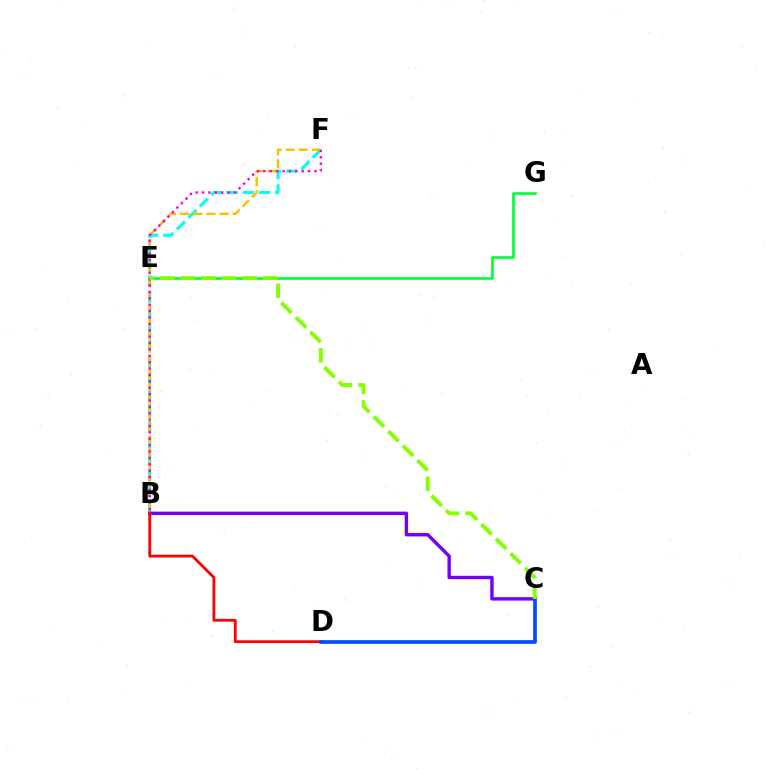{('B', 'F'): [{'color': '#00fff6', 'line_style': 'dashed', 'thickness': 2.2}, {'color': '#ffbd00', 'line_style': 'dashed', 'thickness': 1.78}, {'color': '#ff00cf', 'line_style': 'dotted', 'thickness': 1.73}], ('B', 'C'): [{'color': '#7200ff', 'line_style': 'solid', 'thickness': 2.44}], ('B', 'D'): [{'color': '#ff0000', 'line_style': 'solid', 'thickness': 2.01}], ('E', 'G'): [{'color': '#00ff39', 'line_style': 'solid', 'thickness': 1.92}], ('C', 'D'): [{'color': '#004bff', 'line_style': 'solid', 'thickness': 2.66}], ('C', 'E'): [{'color': '#84ff00', 'line_style': 'dashed', 'thickness': 2.8}]}